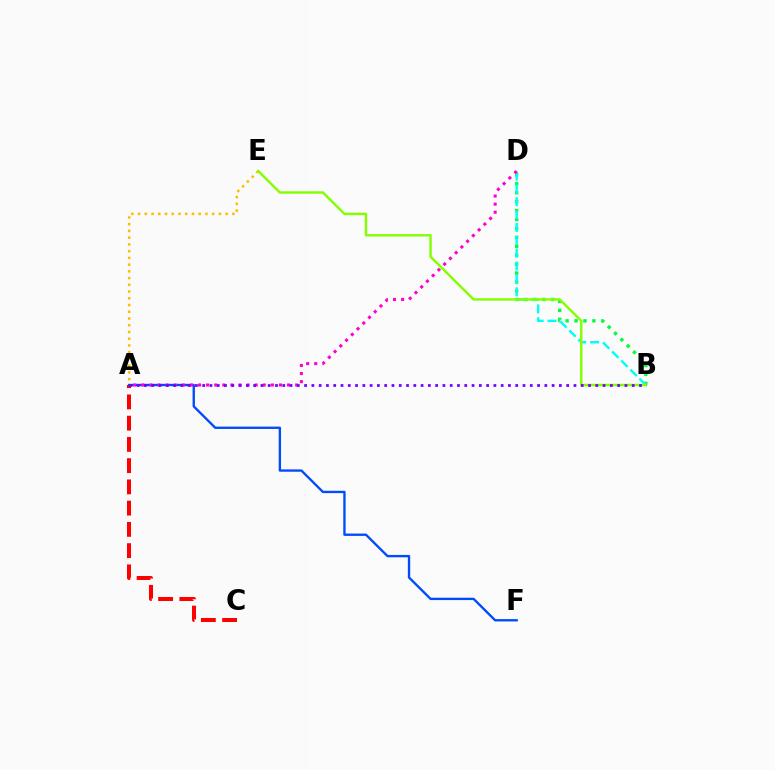{('B', 'D'): [{'color': '#00ff39', 'line_style': 'dotted', 'thickness': 2.43}, {'color': '#00fff6', 'line_style': 'dashed', 'thickness': 1.75}], ('A', 'E'): [{'color': '#ffbd00', 'line_style': 'dotted', 'thickness': 1.83}], ('A', 'C'): [{'color': '#ff0000', 'line_style': 'dashed', 'thickness': 2.89}], ('A', 'F'): [{'color': '#004bff', 'line_style': 'solid', 'thickness': 1.69}], ('B', 'E'): [{'color': '#84ff00', 'line_style': 'solid', 'thickness': 1.75}], ('A', 'D'): [{'color': '#ff00cf', 'line_style': 'dotted', 'thickness': 2.2}], ('A', 'B'): [{'color': '#7200ff', 'line_style': 'dotted', 'thickness': 1.98}]}